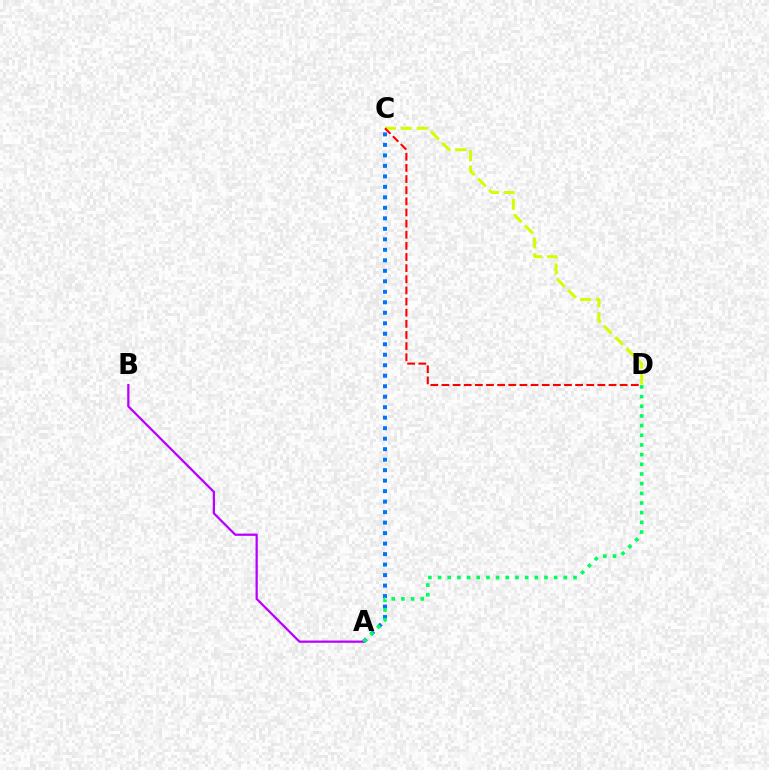{('C', 'D'): [{'color': '#d1ff00', 'line_style': 'dashed', 'thickness': 2.15}, {'color': '#ff0000', 'line_style': 'dashed', 'thickness': 1.51}], ('A', 'C'): [{'color': '#0074ff', 'line_style': 'dotted', 'thickness': 2.85}], ('A', 'B'): [{'color': '#b900ff', 'line_style': 'solid', 'thickness': 1.62}], ('A', 'D'): [{'color': '#00ff5c', 'line_style': 'dotted', 'thickness': 2.63}]}